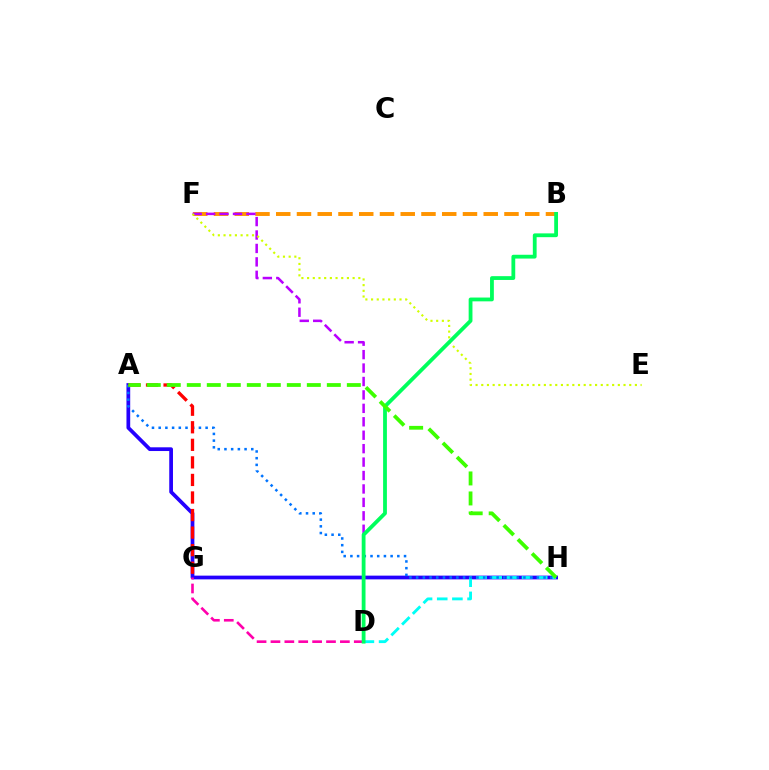{('B', 'F'): [{'color': '#ff9400', 'line_style': 'dashed', 'thickness': 2.82}], ('A', 'H'): [{'color': '#2500ff', 'line_style': 'solid', 'thickness': 2.69}, {'color': '#0074ff', 'line_style': 'dotted', 'thickness': 1.82}, {'color': '#3dff00', 'line_style': 'dashed', 'thickness': 2.72}], ('D', 'F'): [{'color': '#b900ff', 'line_style': 'dashed', 'thickness': 1.82}], ('D', 'H'): [{'color': '#00fff6', 'line_style': 'dashed', 'thickness': 2.06}], ('E', 'F'): [{'color': '#d1ff00', 'line_style': 'dotted', 'thickness': 1.55}], ('D', 'G'): [{'color': '#ff00ac', 'line_style': 'dashed', 'thickness': 1.89}], ('B', 'D'): [{'color': '#00ff5c', 'line_style': 'solid', 'thickness': 2.74}], ('A', 'G'): [{'color': '#ff0000', 'line_style': 'dashed', 'thickness': 2.38}]}